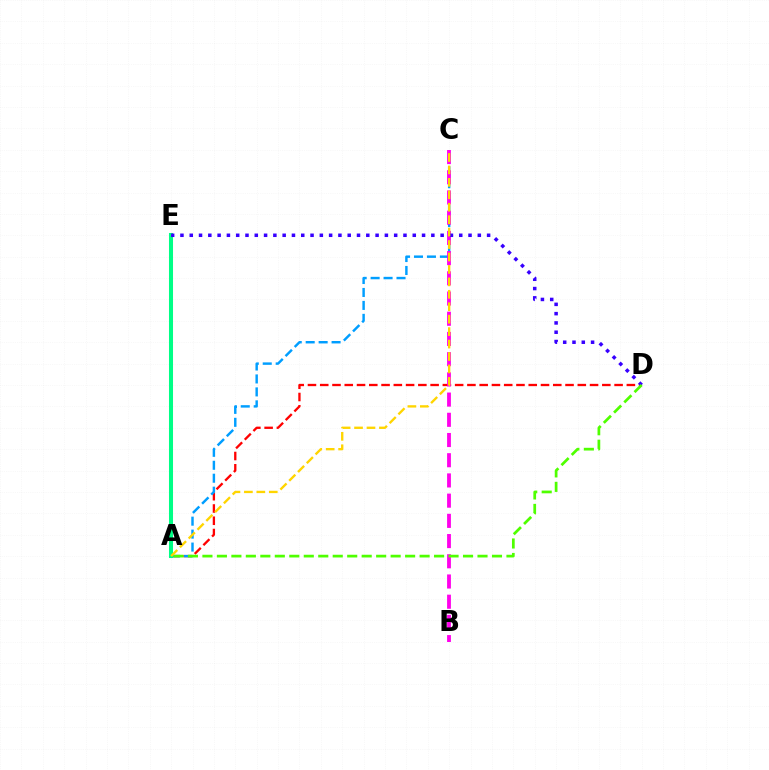{('A', 'D'): [{'color': '#ff0000', 'line_style': 'dashed', 'thickness': 1.67}, {'color': '#4fff00', 'line_style': 'dashed', 'thickness': 1.97}], ('A', 'C'): [{'color': '#009eff', 'line_style': 'dashed', 'thickness': 1.76}, {'color': '#ffd500', 'line_style': 'dashed', 'thickness': 1.69}], ('B', 'C'): [{'color': '#ff00ed', 'line_style': 'dashed', 'thickness': 2.75}], ('A', 'E'): [{'color': '#00ff86', 'line_style': 'solid', 'thickness': 2.91}], ('D', 'E'): [{'color': '#3700ff', 'line_style': 'dotted', 'thickness': 2.52}]}